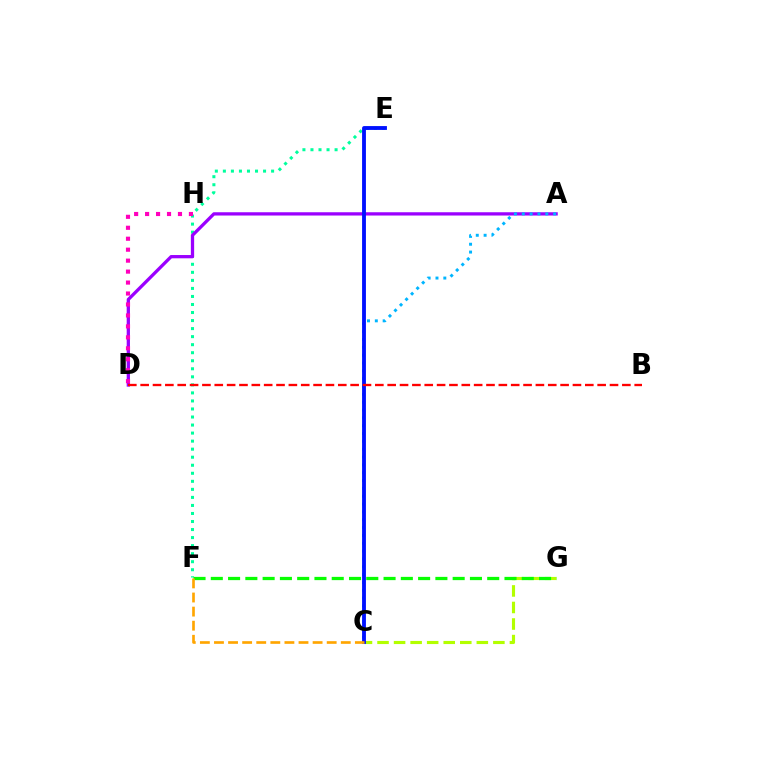{('E', 'F'): [{'color': '#00ff9d', 'line_style': 'dotted', 'thickness': 2.18}], ('C', 'G'): [{'color': '#b3ff00', 'line_style': 'dashed', 'thickness': 2.25}], ('A', 'D'): [{'color': '#9b00ff', 'line_style': 'solid', 'thickness': 2.36}], ('F', 'G'): [{'color': '#08ff00', 'line_style': 'dashed', 'thickness': 2.35}], ('A', 'C'): [{'color': '#00b5ff', 'line_style': 'dotted', 'thickness': 2.13}], ('C', 'E'): [{'color': '#0010ff', 'line_style': 'solid', 'thickness': 2.76}], ('D', 'H'): [{'color': '#ff00bd', 'line_style': 'dotted', 'thickness': 2.98}], ('C', 'F'): [{'color': '#ffa500', 'line_style': 'dashed', 'thickness': 1.91}], ('B', 'D'): [{'color': '#ff0000', 'line_style': 'dashed', 'thickness': 1.68}]}